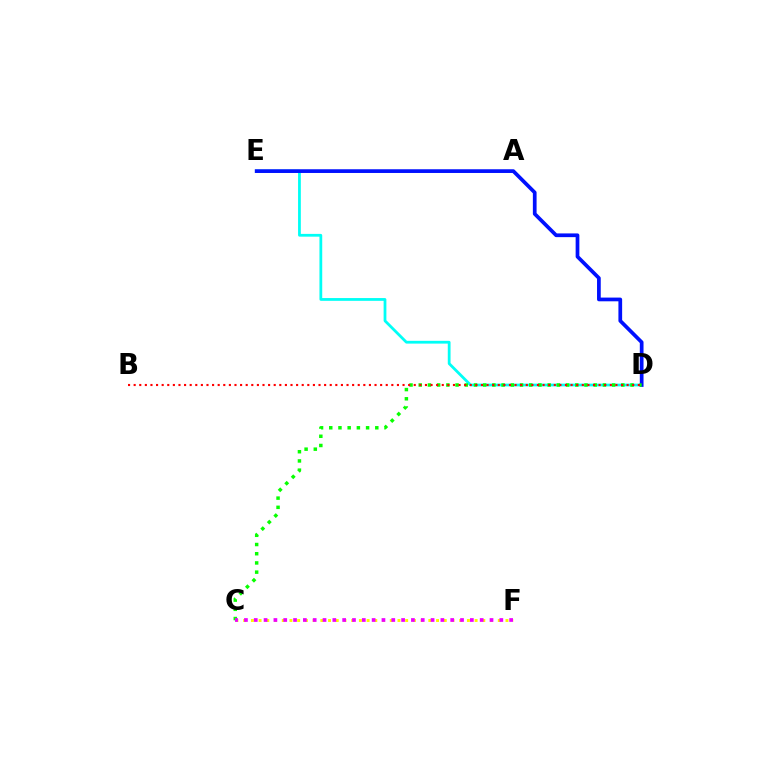{('D', 'E'): [{'color': '#00fff6', 'line_style': 'solid', 'thickness': 2.0}, {'color': '#0010ff', 'line_style': 'solid', 'thickness': 2.68}], ('C', 'D'): [{'color': '#08ff00', 'line_style': 'dotted', 'thickness': 2.5}], ('B', 'D'): [{'color': '#ff0000', 'line_style': 'dotted', 'thickness': 1.52}], ('C', 'F'): [{'color': '#fcf500', 'line_style': 'dotted', 'thickness': 2.1}, {'color': '#ee00ff', 'line_style': 'dotted', 'thickness': 2.67}]}